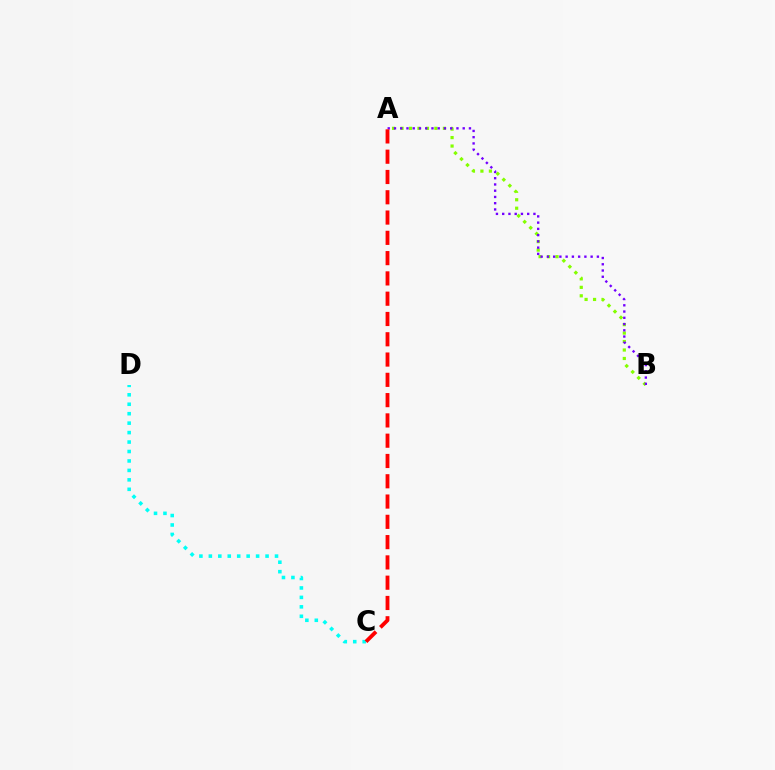{('A', 'B'): [{'color': '#84ff00', 'line_style': 'dotted', 'thickness': 2.3}, {'color': '#7200ff', 'line_style': 'dotted', 'thickness': 1.7}], ('C', 'D'): [{'color': '#00fff6', 'line_style': 'dotted', 'thickness': 2.57}], ('A', 'C'): [{'color': '#ff0000', 'line_style': 'dashed', 'thickness': 2.76}]}